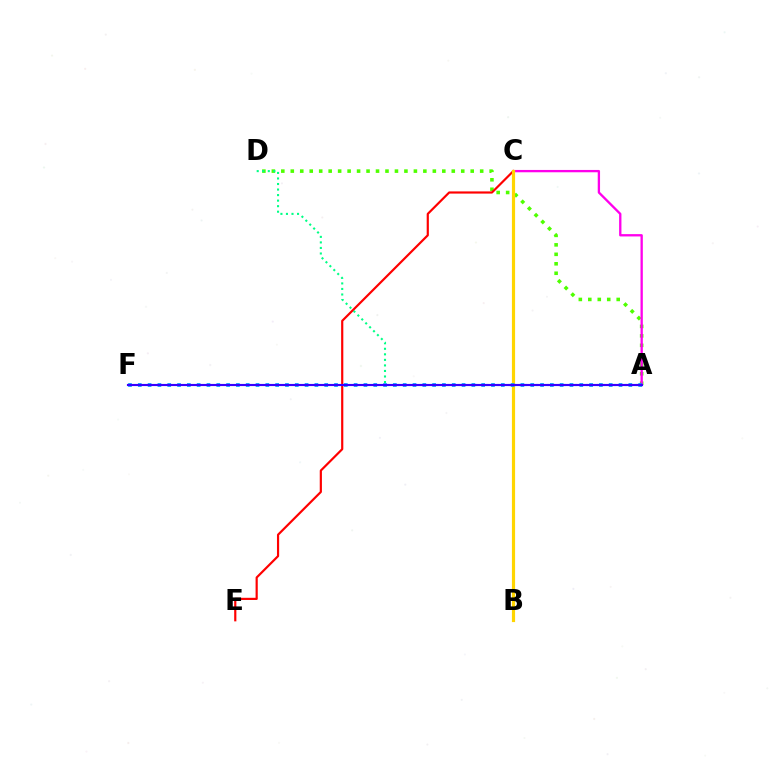{('A', 'D'): [{'color': '#4fff00', 'line_style': 'dotted', 'thickness': 2.57}, {'color': '#00ff86', 'line_style': 'dotted', 'thickness': 1.51}], ('A', 'C'): [{'color': '#ff00ed', 'line_style': 'solid', 'thickness': 1.67}], ('C', 'E'): [{'color': '#ff0000', 'line_style': 'solid', 'thickness': 1.57}], ('B', 'C'): [{'color': '#ffd500', 'line_style': 'solid', 'thickness': 2.29}], ('A', 'F'): [{'color': '#009eff', 'line_style': 'dotted', 'thickness': 2.67}, {'color': '#3700ff', 'line_style': 'solid', 'thickness': 1.55}]}